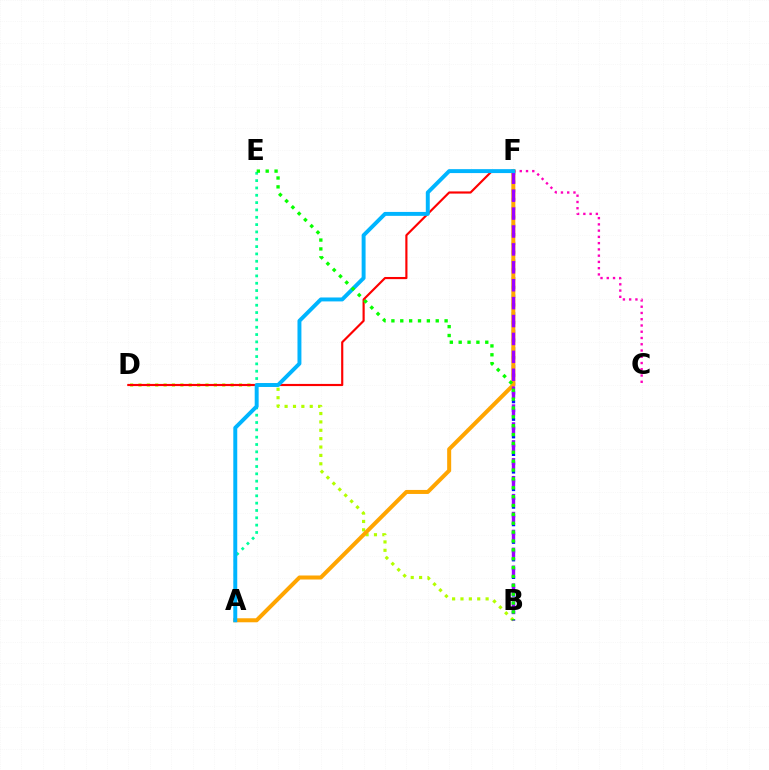{('B', 'D'): [{'color': '#b3ff00', 'line_style': 'dotted', 'thickness': 2.28}], ('A', 'E'): [{'color': '#00ff9d', 'line_style': 'dotted', 'thickness': 1.99}], ('D', 'F'): [{'color': '#ff0000', 'line_style': 'solid', 'thickness': 1.55}], ('C', 'F'): [{'color': '#ff00bd', 'line_style': 'dotted', 'thickness': 1.7}], ('B', 'F'): [{'color': '#0010ff', 'line_style': 'dotted', 'thickness': 2.39}, {'color': '#9b00ff', 'line_style': 'dashed', 'thickness': 2.43}], ('A', 'F'): [{'color': '#ffa500', 'line_style': 'solid', 'thickness': 2.89}, {'color': '#00b5ff', 'line_style': 'solid', 'thickness': 2.83}], ('B', 'E'): [{'color': '#08ff00', 'line_style': 'dotted', 'thickness': 2.41}]}